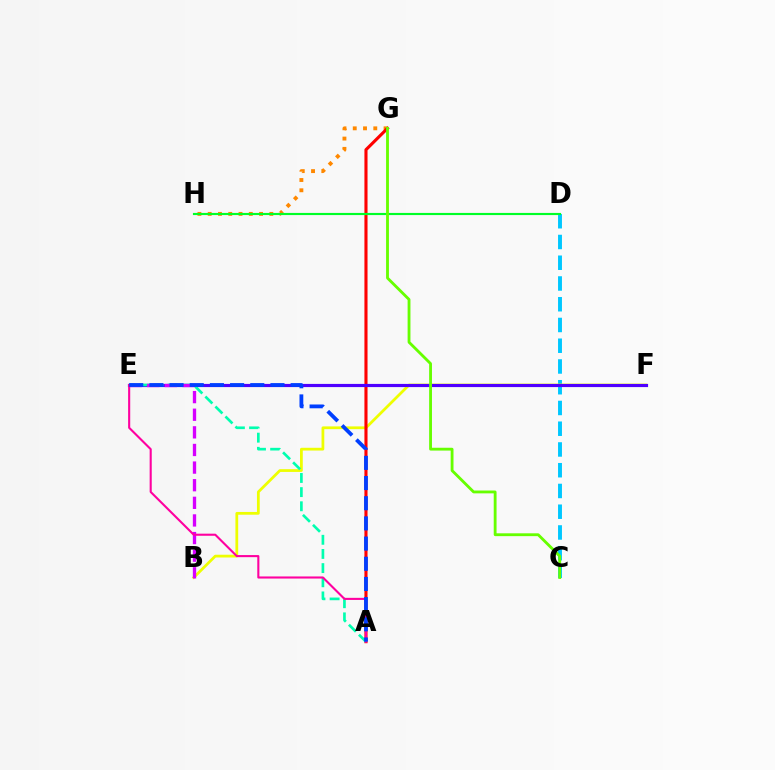{('C', 'D'): [{'color': '#00c7ff', 'line_style': 'dashed', 'thickness': 2.82}], ('G', 'H'): [{'color': '#ff8800', 'line_style': 'dotted', 'thickness': 2.79}], ('B', 'F'): [{'color': '#eeff00', 'line_style': 'solid', 'thickness': 1.99}], ('A', 'G'): [{'color': '#ff0000', 'line_style': 'solid', 'thickness': 2.23}], ('D', 'H'): [{'color': '#00ff27', 'line_style': 'solid', 'thickness': 1.55}], ('E', 'F'): [{'color': '#4f00ff', 'line_style': 'solid', 'thickness': 2.29}], ('C', 'G'): [{'color': '#66ff00', 'line_style': 'solid', 'thickness': 2.04}], ('A', 'E'): [{'color': '#00ffaf', 'line_style': 'dashed', 'thickness': 1.92}, {'color': '#ff00a0', 'line_style': 'solid', 'thickness': 1.51}, {'color': '#003fff', 'line_style': 'dashed', 'thickness': 2.74}], ('B', 'E'): [{'color': '#d600ff', 'line_style': 'dashed', 'thickness': 2.39}]}